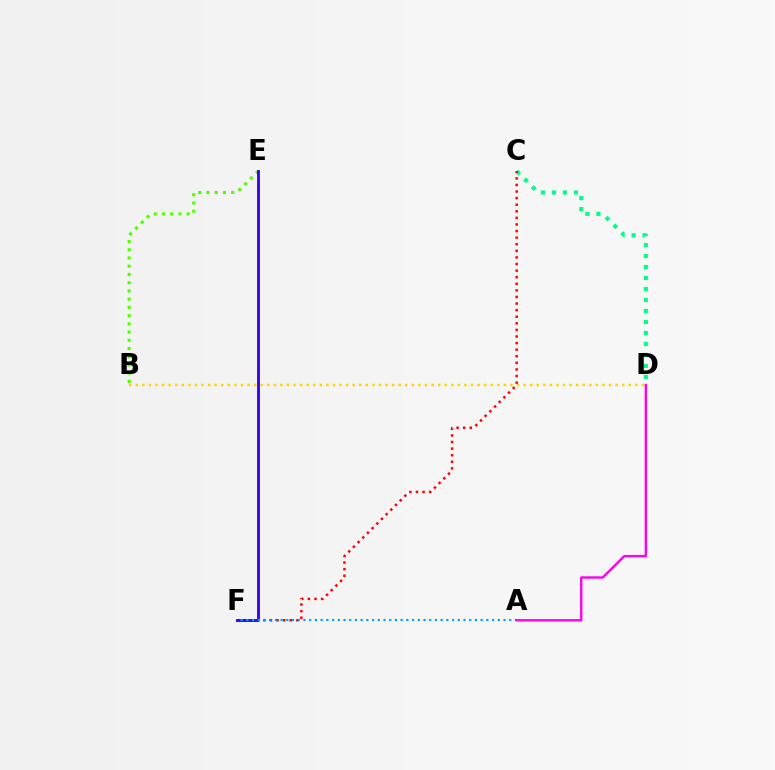{('B', 'D'): [{'color': '#ffd500', 'line_style': 'dotted', 'thickness': 1.79}], ('B', 'E'): [{'color': '#4fff00', 'line_style': 'dotted', 'thickness': 2.24}], ('C', 'D'): [{'color': '#00ff86', 'line_style': 'dotted', 'thickness': 2.99}], ('C', 'F'): [{'color': '#ff0000', 'line_style': 'dotted', 'thickness': 1.79}], ('E', 'F'): [{'color': '#3700ff', 'line_style': 'solid', 'thickness': 2.08}], ('A', 'F'): [{'color': '#009eff', 'line_style': 'dotted', 'thickness': 1.55}], ('A', 'D'): [{'color': '#ff00ed', 'line_style': 'solid', 'thickness': 1.72}]}